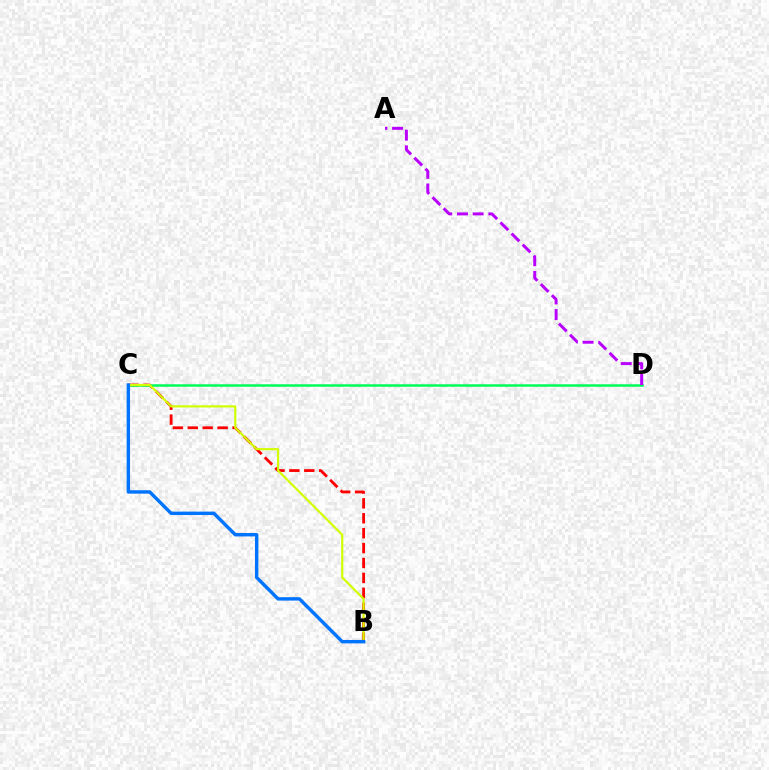{('B', 'C'): [{'color': '#ff0000', 'line_style': 'dashed', 'thickness': 2.03}, {'color': '#d1ff00', 'line_style': 'solid', 'thickness': 1.56}, {'color': '#0074ff', 'line_style': 'solid', 'thickness': 2.46}], ('C', 'D'): [{'color': '#00ff5c', 'line_style': 'solid', 'thickness': 1.82}], ('A', 'D'): [{'color': '#b900ff', 'line_style': 'dashed', 'thickness': 2.13}]}